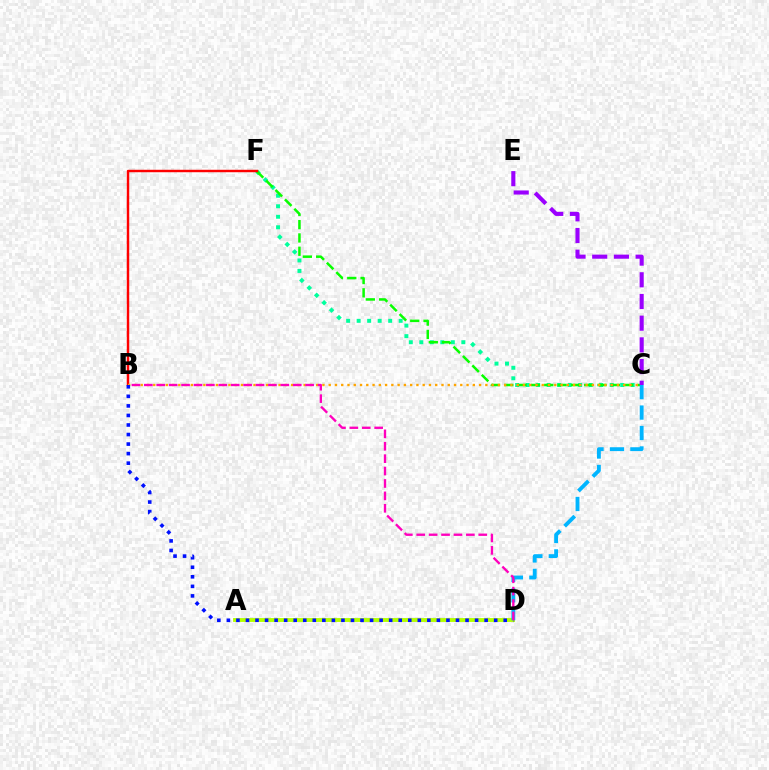{('C', 'F'): [{'color': '#00ff9d', 'line_style': 'dotted', 'thickness': 2.85}, {'color': '#08ff00', 'line_style': 'dashed', 'thickness': 1.81}], ('A', 'D'): [{'color': '#b3ff00', 'line_style': 'solid', 'thickness': 2.79}], ('B', 'F'): [{'color': '#ff0000', 'line_style': 'solid', 'thickness': 1.76}], ('B', 'C'): [{'color': '#ffa500', 'line_style': 'dotted', 'thickness': 1.7}], ('B', 'D'): [{'color': '#0010ff', 'line_style': 'dotted', 'thickness': 2.59}, {'color': '#ff00bd', 'line_style': 'dashed', 'thickness': 1.69}], ('C', 'E'): [{'color': '#9b00ff', 'line_style': 'dashed', 'thickness': 2.95}], ('C', 'D'): [{'color': '#00b5ff', 'line_style': 'dashed', 'thickness': 2.78}]}